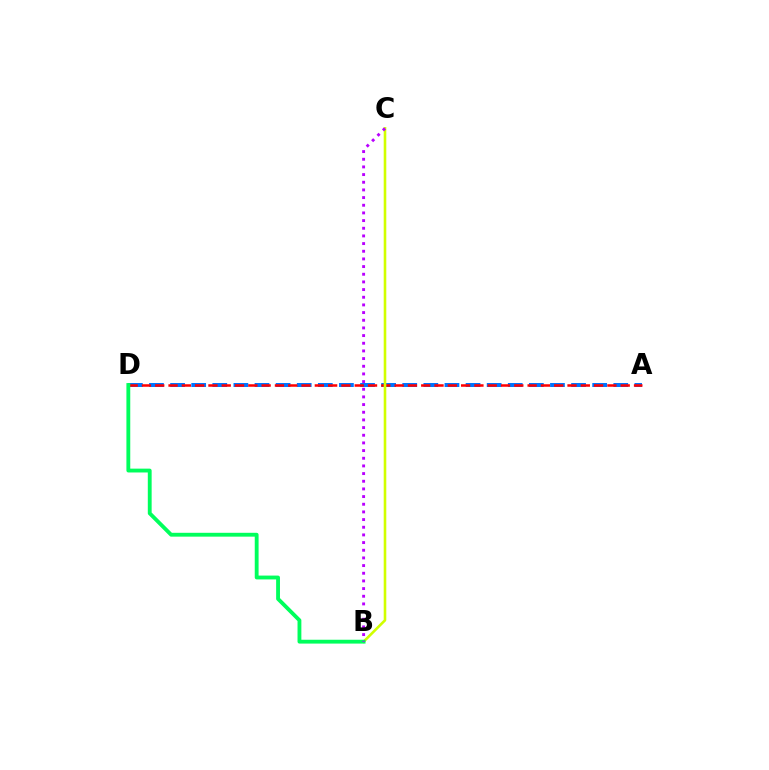{('A', 'D'): [{'color': '#0074ff', 'line_style': 'dashed', 'thickness': 2.87}, {'color': '#ff0000', 'line_style': 'dashed', 'thickness': 1.81}], ('B', 'C'): [{'color': '#d1ff00', 'line_style': 'solid', 'thickness': 1.87}, {'color': '#b900ff', 'line_style': 'dotted', 'thickness': 2.08}], ('B', 'D'): [{'color': '#00ff5c', 'line_style': 'solid', 'thickness': 2.77}]}